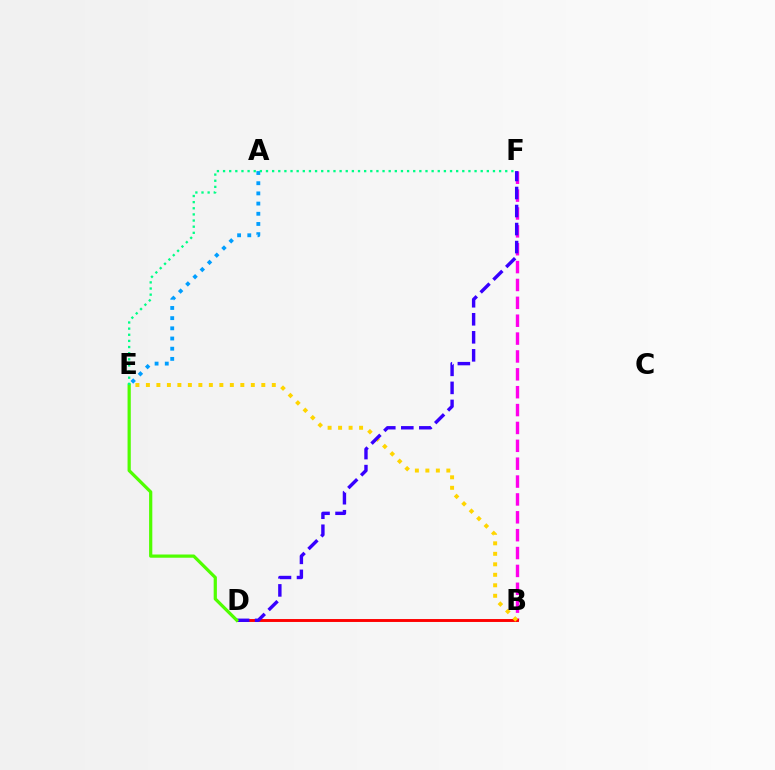{('B', 'F'): [{'color': '#ff00ed', 'line_style': 'dashed', 'thickness': 2.43}], ('B', 'D'): [{'color': '#ff0000', 'line_style': 'solid', 'thickness': 2.1}], ('B', 'E'): [{'color': '#ffd500', 'line_style': 'dotted', 'thickness': 2.85}], ('A', 'E'): [{'color': '#009eff', 'line_style': 'dotted', 'thickness': 2.77}], ('D', 'F'): [{'color': '#3700ff', 'line_style': 'dashed', 'thickness': 2.45}], ('D', 'E'): [{'color': '#4fff00', 'line_style': 'solid', 'thickness': 2.32}], ('E', 'F'): [{'color': '#00ff86', 'line_style': 'dotted', 'thickness': 1.67}]}